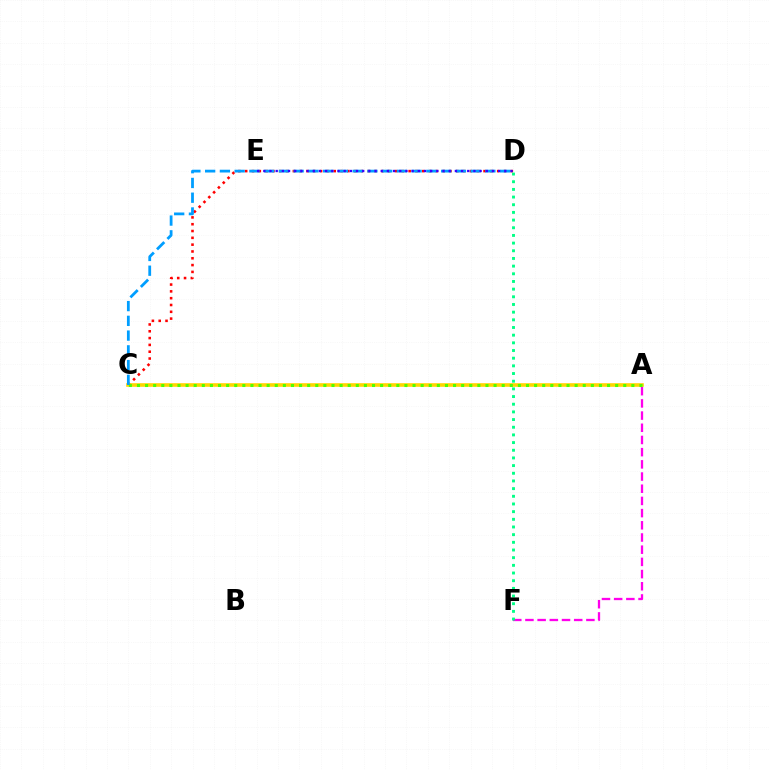{('C', 'D'): [{'color': '#ff0000', 'line_style': 'dotted', 'thickness': 1.85}, {'color': '#009eff', 'line_style': 'dashed', 'thickness': 2.0}], ('A', 'C'): [{'color': '#ffd500', 'line_style': 'solid', 'thickness': 2.6}, {'color': '#4fff00', 'line_style': 'dotted', 'thickness': 2.2}], ('A', 'F'): [{'color': '#ff00ed', 'line_style': 'dashed', 'thickness': 1.66}], ('D', 'F'): [{'color': '#00ff86', 'line_style': 'dotted', 'thickness': 2.08}], ('D', 'E'): [{'color': '#3700ff', 'line_style': 'dotted', 'thickness': 1.68}]}